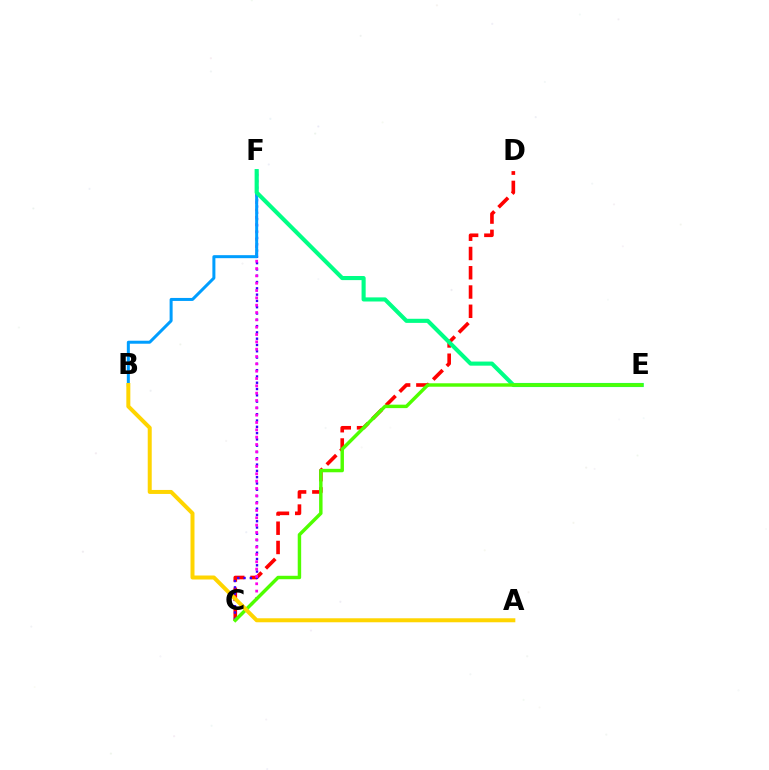{('C', 'D'): [{'color': '#ff0000', 'line_style': 'dashed', 'thickness': 2.62}], ('C', 'F'): [{'color': '#3700ff', 'line_style': 'dotted', 'thickness': 1.71}, {'color': '#ff00ed', 'line_style': 'dotted', 'thickness': 1.99}], ('B', 'F'): [{'color': '#009eff', 'line_style': 'solid', 'thickness': 2.16}], ('E', 'F'): [{'color': '#00ff86', 'line_style': 'solid', 'thickness': 2.96}], ('C', 'E'): [{'color': '#4fff00', 'line_style': 'solid', 'thickness': 2.48}], ('A', 'B'): [{'color': '#ffd500', 'line_style': 'solid', 'thickness': 2.88}]}